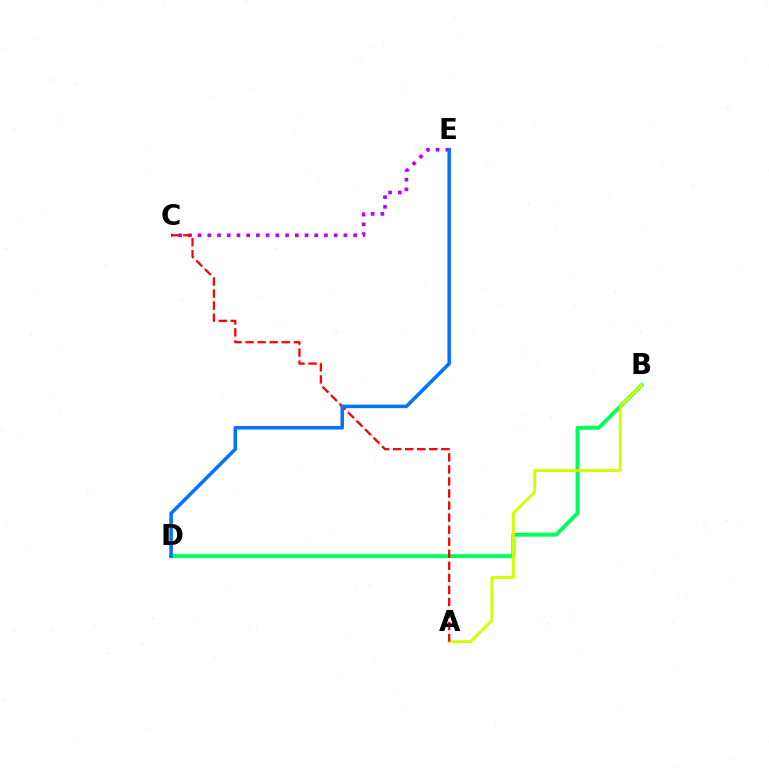{('B', 'D'): [{'color': '#00ff5c', 'line_style': 'solid', 'thickness': 2.82}], ('C', 'E'): [{'color': '#b900ff', 'line_style': 'dotted', 'thickness': 2.64}], ('A', 'B'): [{'color': '#d1ff00', 'line_style': 'solid', 'thickness': 2.1}], ('A', 'C'): [{'color': '#ff0000', 'line_style': 'dashed', 'thickness': 1.64}], ('D', 'E'): [{'color': '#0074ff', 'line_style': 'solid', 'thickness': 2.53}]}